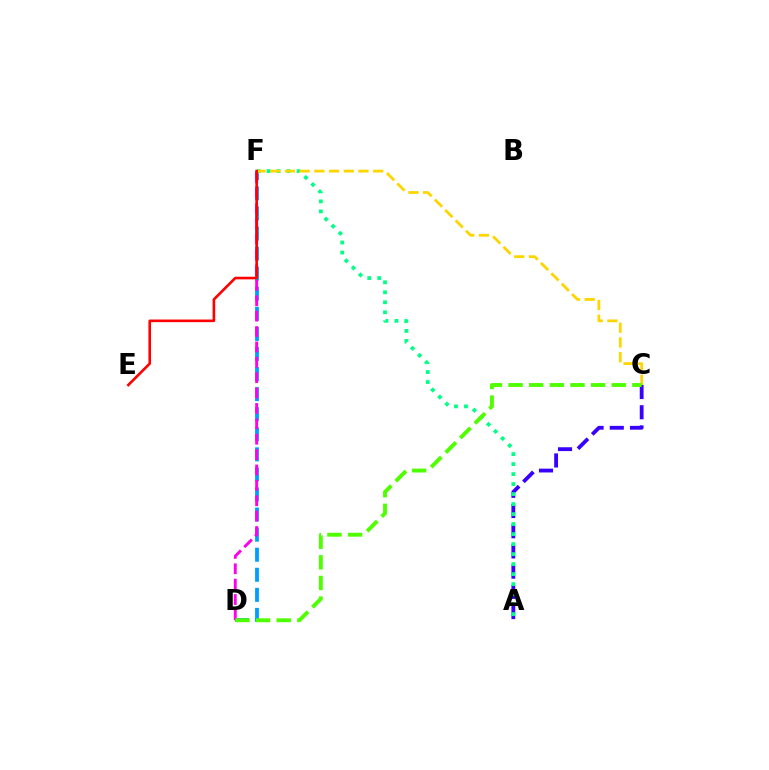{('D', 'F'): [{'color': '#009eff', 'line_style': 'dashed', 'thickness': 2.73}, {'color': '#ff00ed', 'line_style': 'dashed', 'thickness': 2.09}], ('A', 'C'): [{'color': '#3700ff', 'line_style': 'dashed', 'thickness': 2.74}], ('A', 'F'): [{'color': '#00ff86', 'line_style': 'dotted', 'thickness': 2.72}], ('C', 'F'): [{'color': '#ffd500', 'line_style': 'dashed', 'thickness': 2.0}], ('E', 'F'): [{'color': '#ff0000', 'line_style': 'solid', 'thickness': 1.89}], ('C', 'D'): [{'color': '#4fff00', 'line_style': 'dashed', 'thickness': 2.8}]}